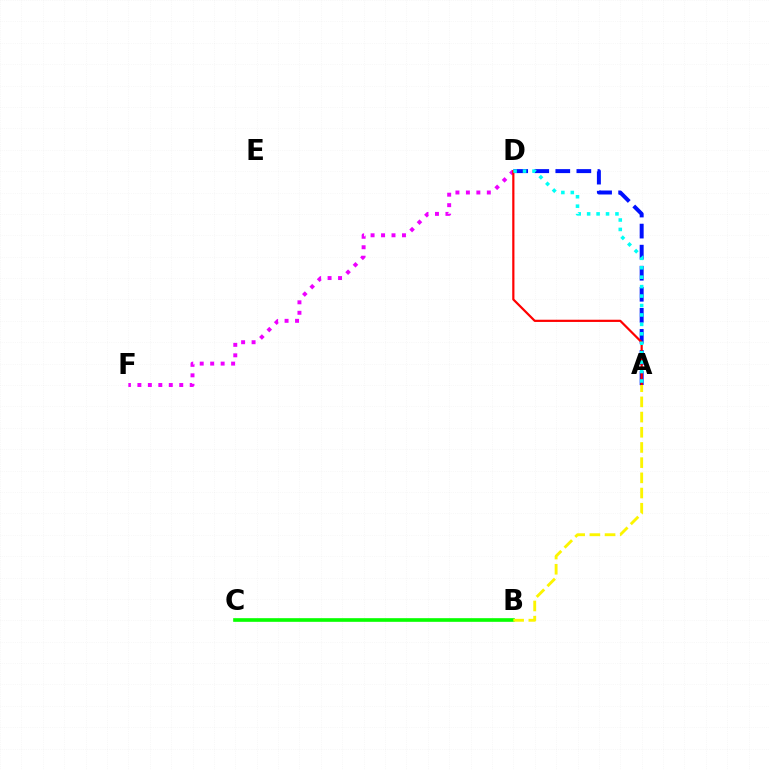{('D', 'F'): [{'color': '#ee00ff', 'line_style': 'dotted', 'thickness': 2.84}], ('A', 'D'): [{'color': '#0010ff', 'line_style': 'dashed', 'thickness': 2.86}, {'color': '#ff0000', 'line_style': 'solid', 'thickness': 1.59}, {'color': '#00fff6', 'line_style': 'dotted', 'thickness': 2.56}], ('B', 'C'): [{'color': '#08ff00', 'line_style': 'solid', 'thickness': 2.63}], ('A', 'B'): [{'color': '#fcf500', 'line_style': 'dashed', 'thickness': 2.06}]}